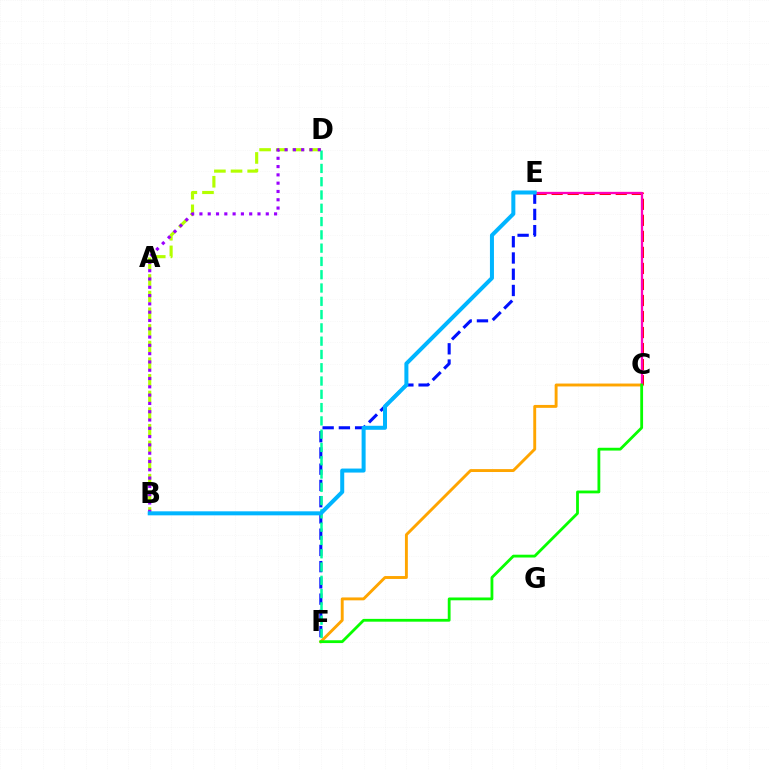{('C', 'E'): [{'color': '#ff0000', 'line_style': 'dashed', 'thickness': 2.18}, {'color': '#ff00bd', 'line_style': 'solid', 'thickness': 1.65}], ('E', 'F'): [{'color': '#0010ff', 'line_style': 'dashed', 'thickness': 2.21}], ('C', 'F'): [{'color': '#ffa500', 'line_style': 'solid', 'thickness': 2.09}, {'color': '#08ff00', 'line_style': 'solid', 'thickness': 2.02}], ('B', 'D'): [{'color': '#b3ff00', 'line_style': 'dashed', 'thickness': 2.26}, {'color': '#9b00ff', 'line_style': 'dotted', 'thickness': 2.25}], ('D', 'F'): [{'color': '#00ff9d', 'line_style': 'dashed', 'thickness': 1.81}], ('B', 'E'): [{'color': '#00b5ff', 'line_style': 'solid', 'thickness': 2.89}]}